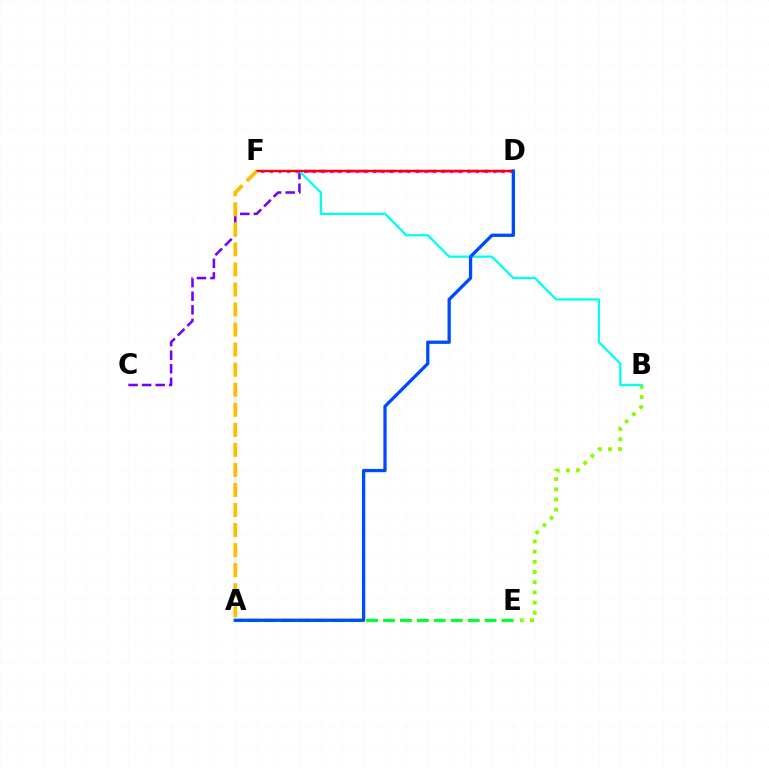{('A', 'E'): [{'color': '#00ff39', 'line_style': 'dashed', 'thickness': 2.3}], ('C', 'D'): [{'color': '#7200ff', 'line_style': 'dashed', 'thickness': 1.84}], ('B', 'E'): [{'color': '#84ff00', 'line_style': 'dotted', 'thickness': 2.77}], ('D', 'F'): [{'color': '#ff00cf', 'line_style': 'dotted', 'thickness': 2.33}, {'color': '#ff0000', 'line_style': 'solid', 'thickness': 1.67}], ('B', 'F'): [{'color': '#00fff6', 'line_style': 'solid', 'thickness': 1.66}], ('A', 'F'): [{'color': '#ffbd00', 'line_style': 'dashed', 'thickness': 2.72}], ('A', 'D'): [{'color': '#004bff', 'line_style': 'solid', 'thickness': 2.38}]}